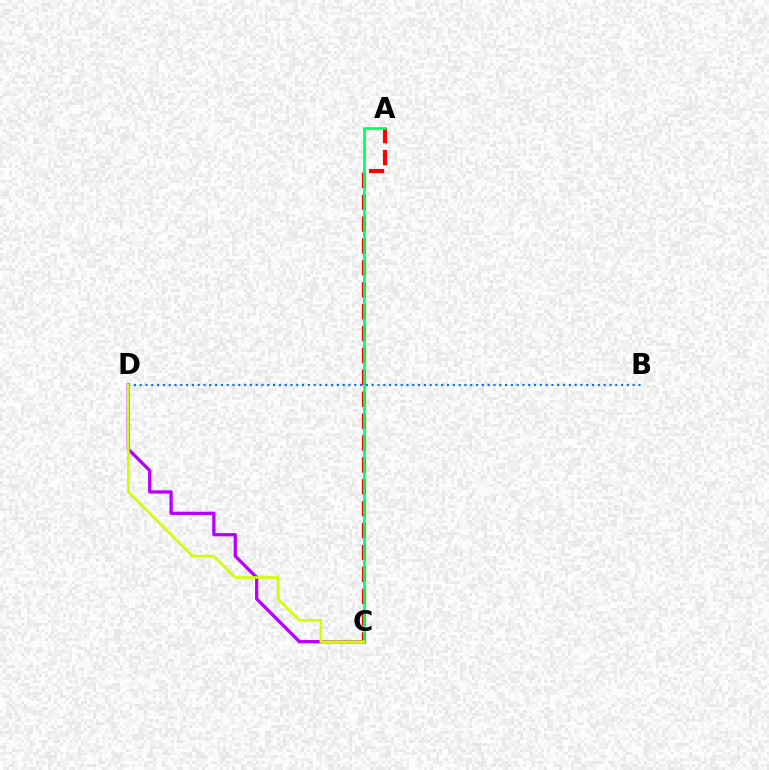{('C', 'D'): [{'color': '#b900ff', 'line_style': 'solid', 'thickness': 2.37}, {'color': '#d1ff00', 'line_style': 'solid', 'thickness': 1.9}], ('A', 'C'): [{'color': '#ff0000', 'line_style': 'dashed', 'thickness': 2.97}, {'color': '#00ff5c', 'line_style': 'solid', 'thickness': 1.92}], ('B', 'D'): [{'color': '#0074ff', 'line_style': 'dotted', 'thickness': 1.58}]}